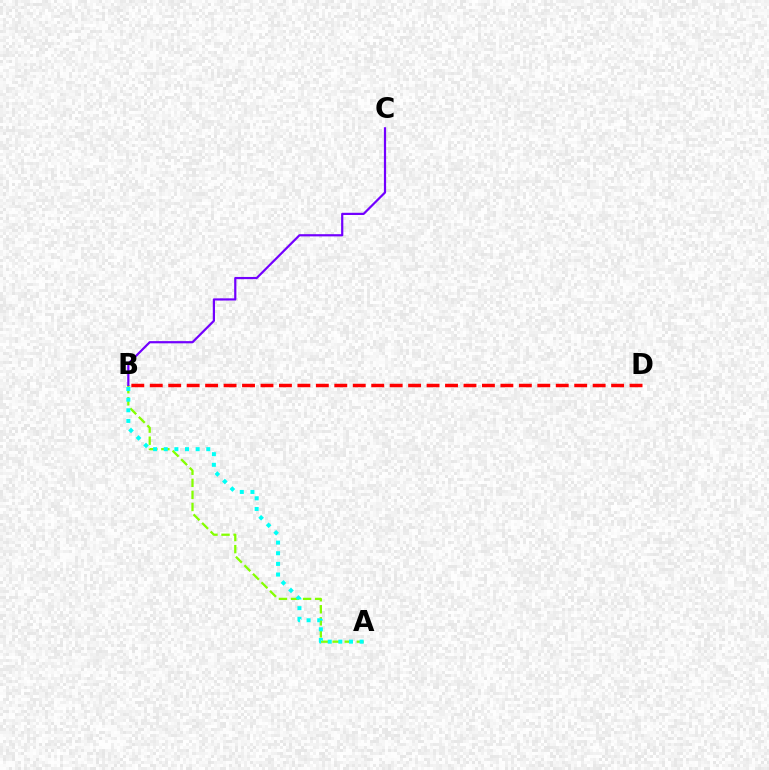{('A', 'B'): [{'color': '#84ff00', 'line_style': 'dashed', 'thickness': 1.64}, {'color': '#00fff6', 'line_style': 'dotted', 'thickness': 2.89}], ('B', 'D'): [{'color': '#ff0000', 'line_style': 'dashed', 'thickness': 2.51}], ('B', 'C'): [{'color': '#7200ff', 'line_style': 'solid', 'thickness': 1.59}]}